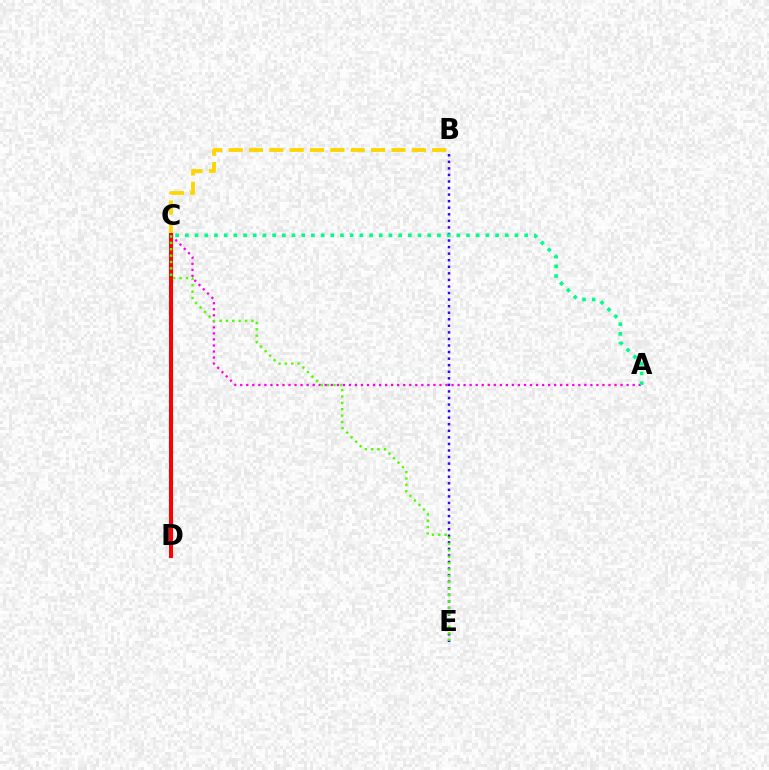{('B', 'C'): [{'color': '#ffd500', 'line_style': 'dashed', 'thickness': 2.77}], ('A', 'C'): [{'color': '#ff00ed', 'line_style': 'dotted', 'thickness': 1.64}, {'color': '#00ff86', 'line_style': 'dotted', 'thickness': 2.63}], ('C', 'D'): [{'color': '#009eff', 'line_style': 'dotted', 'thickness': 2.15}, {'color': '#ff0000', 'line_style': 'solid', 'thickness': 2.9}], ('B', 'E'): [{'color': '#3700ff', 'line_style': 'dotted', 'thickness': 1.78}], ('C', 'E'): [{'color': '#4fff00', 'line_style': 'dotted', 'thickness': 1.73}]}